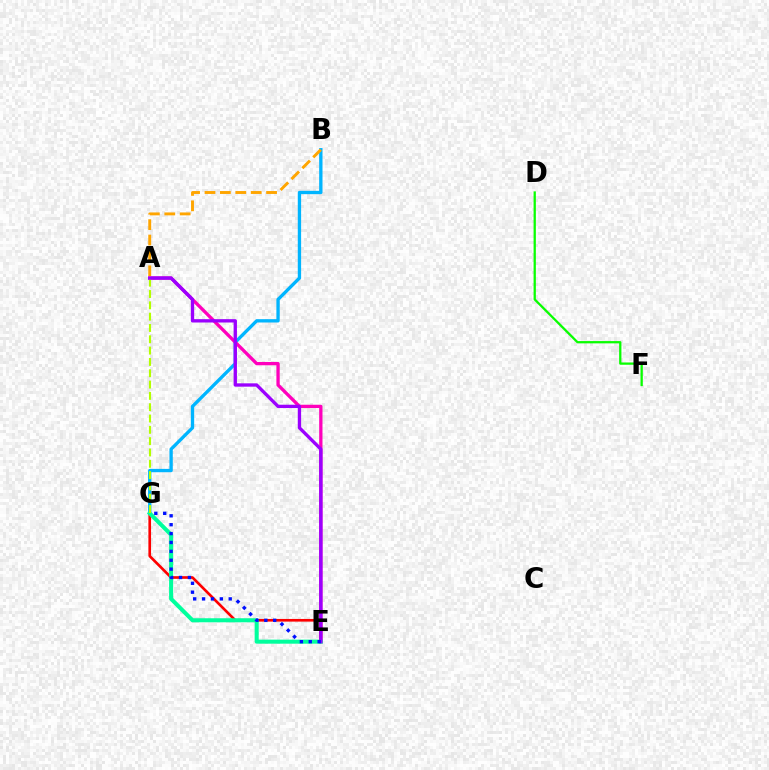{('B', 'G'): [{'color': '#00b5ff', 'line_style': 'solid', 'thickness': 2.4}], ('A', 'E'): [{'color': '#ff00bd', 'line_style': 'solid', 'thickness': 2.37}, {'color': '#9b00ff', 'line_style': 'solid', 'thickness': 2.4}], ('E', 'G'): [{'color': '#ff0000', 'line_style': 'solid', 'thickness': 1.91}, {'color': '#00ff9d', 'line_style': 'solid', 'thickness': 2.91}, {'color': '#0010ff', 'line_style': 'dotted', 'thickness': 2.41}], ('D', 'F'): [{'color': '#08ff00', 'line_style': 'solid', 'thickness': 1.64}], ('A', 'B'): [{'color': '#ffa500', 'line_style': 'dashed', 'thickness': 2.09}], ('A', 'G'): [{'color': '#b3ff00', 'line_style': 'dashed', 'thickness': 1.54}]}